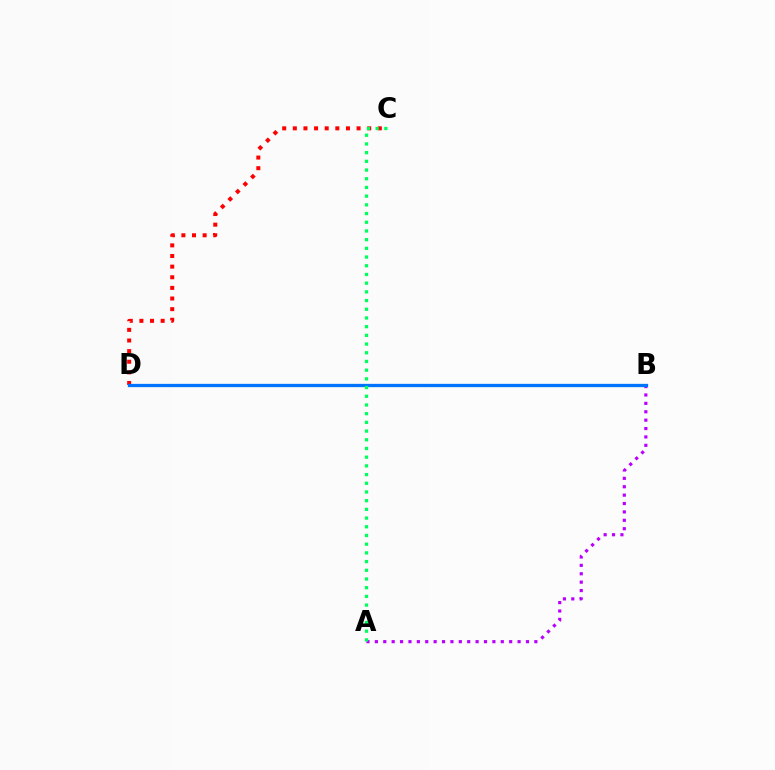{('B', 'D'): [{'color': '#d1ff00', 'line_style': 'solid', 'thickness': 1.81}, {'color': '#0074ff', 'line_style': 'solid', 'thickness': 2.36}], ('C', 'D'): [{'color': '#ff0000', 'line_style': 'dotted', 'thickness': 2.89}], ('A', 'B'): [{'color': '#b900ff', 'line_style': 'dotted', 'thickness': 2.28}], ('A', 'C'): [{'color': '#00ff5c', 'line_style': 'dotted', 'thickness': 2.36}]}